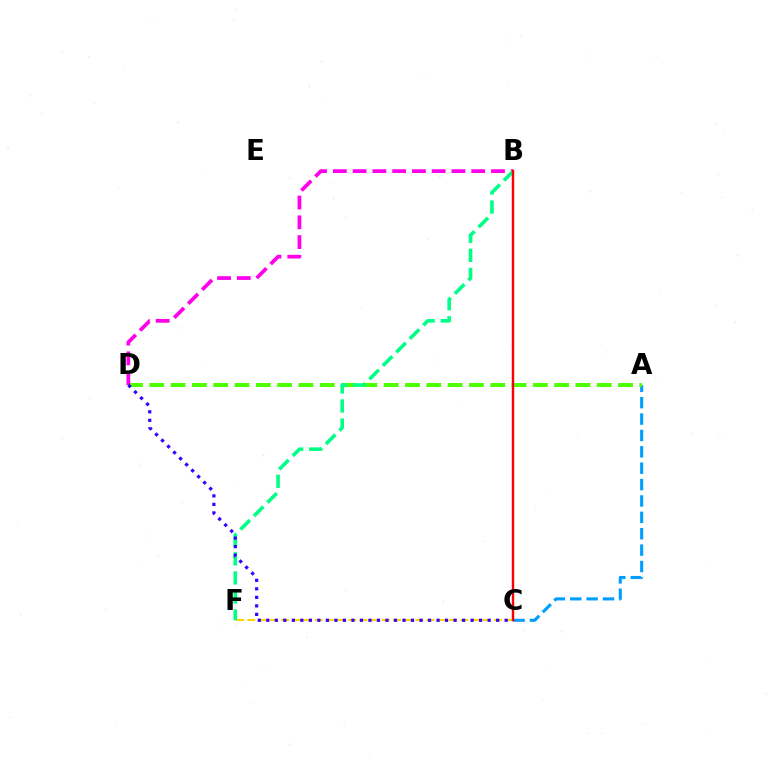{('A', 'C'): [{'color': '#009eff', 'line_style': 'dashed', 'thickness': 2.23}], ('C', 'F'): [{'color': '#ffd500', 'line_style': 'dashed', 'thickness': 1.52}], ('A', 'D'): [{'color': '#4fff00', 'line_style': 'dashed', 'thickness': 2.89}], ('B', 'D'): [{'color': '#ff00ed', 'line_style': 'dashed', 'thickness': 2.69}], ('B', 'F'): [{'color': '#00ff86', 'line_style': 'dashed', 'thickness': 2.59}], ('B', 'C'): [{'color': '#ff0000', 'line_style': 'solid', 'thickness': 1.74}], ('C', 'D'): [{'color': '#3700ff', 'line_style': 'dotted', 'thickness': 2.31}]}